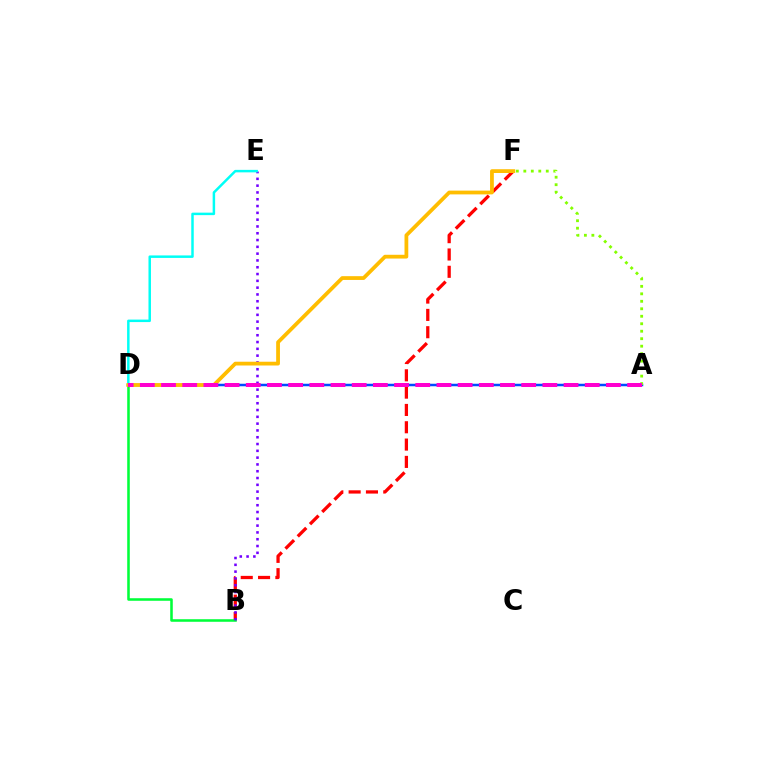{('B', 'F'): [{'color': '#ff0000', 'line_style': 'dashed', 'thickness': 2.35}], ('A', 'D'): [{'color': '#004bff', 'line_style': 'solid', 'thickness': 1.8}, {'color': '#ff00cf', 'line_style': 'dashed', 'thickness': 2.88}], ('B', 'D'): [{'color': '#00ff39', 'line_style': 'solid', 'thickness': 1.84}], ('A', 'F'): [{'color': '#84ff00', 'line_style': 'dotted', 'thickness': 2.03}], ('B', 'E'): [{'color': '#7200ff', 'line_style': 'dotted', 'thickness': 1.85}], ('D', 'E'): [{'color': '#00fff6', 'line_style': 'solid', 'thickness': 1.79}], ('D', 'F'): [{'color': '#ffbd00', 'line_style': 'solid', 'thickness': 2.72}]}